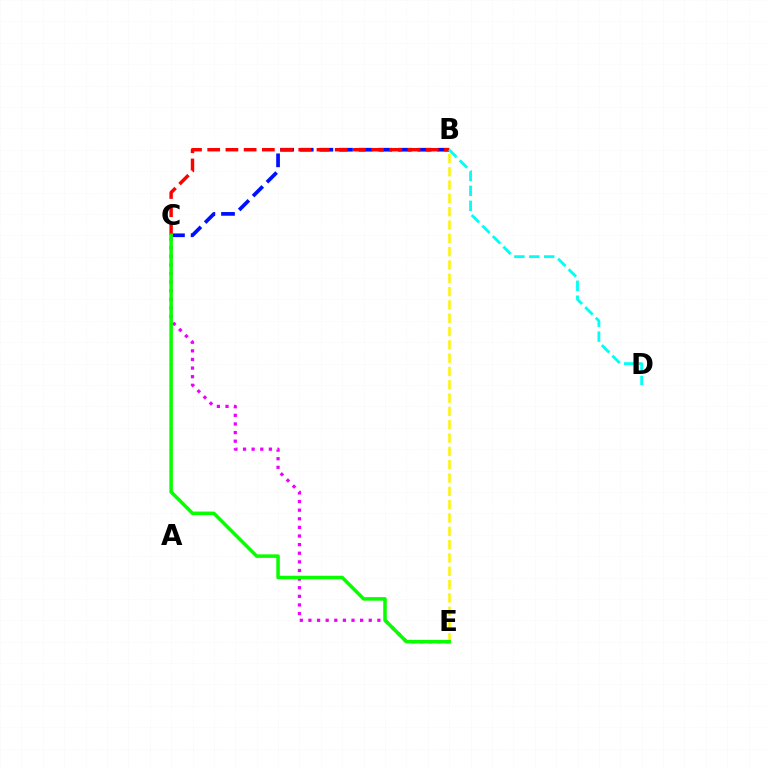{('C', 'E'): [{'color': '#ee00ff', 'line_style': 'dotted', 'thickness': 2.34}, {'color': '#08ff00', 'line_style': 'solid', 'thickness': 2.54}], ('B', 'C'): [{'color': '#0010ff', 'line_style': 'dashed', 'thickness': 2.67}, {'color': '#ff0000', 'line_style': 'dashed', 'thickness': 2.47}], ('B', 'D'): [{'color': '#00fff6', 'line_style': 'dashed', 'thickness': 2.03}], ('B', 'E'): [{'color': '#fcf500', 'line_style': 'dashed', 'thickness': 1.81}]}